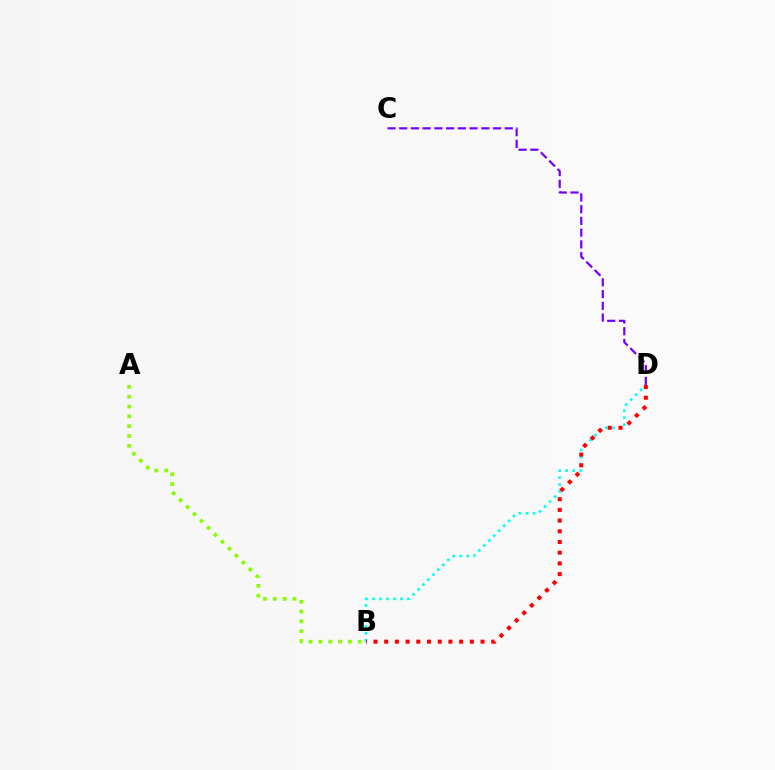{('B', 'D'): [{'color': '#00fff6', 'line_style': 'dotted', 'thickness': 1.9}, {'color': '#ff0000', 'line_style': 'dotted', 'thickness': 2.91}], ('C', 'D'): [{'color': '#7200ff', 'line_style': 'dashed', 'thickness': 1.59}], ('A', 'B'): [{'color': '#84ff00', 'line_style': 'dotted', 'thickness': 2.67}]}